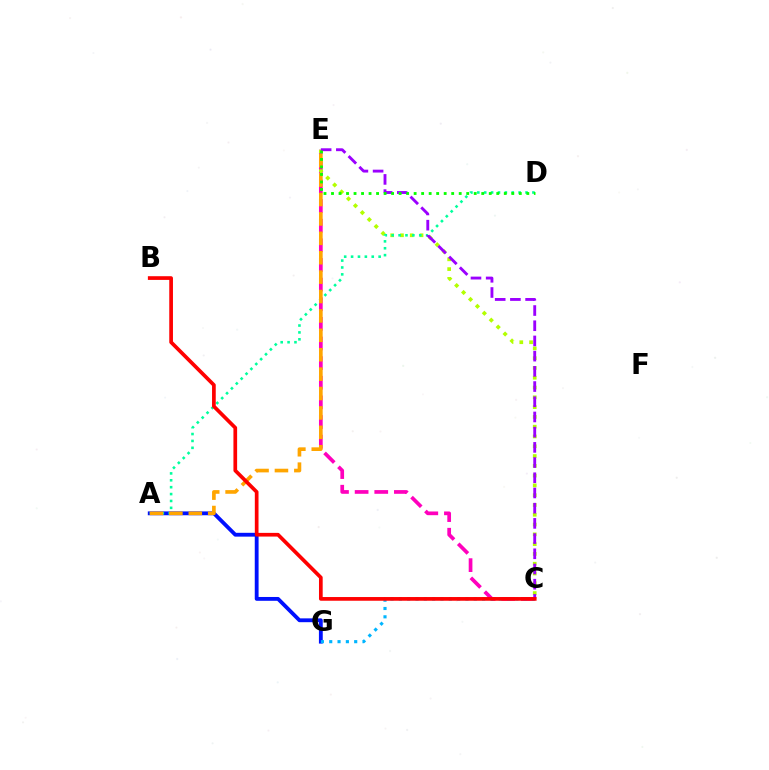{('C', 'E'): [{'color': '#ff00bd', 'line_style': 'dashed', 'thickness': 2.67}, {'color': '#b3ff00', 'line_style': 'dotted', 'thickness': 2.66}, {'color': '#9b00ff', 'line_style': 'dashed', 'thickness': 2.07}], ('A', 'G'): [{'color': '#0010ff', 'line_style': 'solid', 'thickness': 2.76}], ('A', 'D'): [{'color': '#00ff9d', 'line_style': 'dotted', 'thickness': 1.87}], ('A', 'E'): [{'color': '#ffa500', 'line_style': 'dashed', 'thickness': 2.64}], ('C', 'G'): [{'color': '#00b5ff', 'line_style': 'dotted', 'thickness': 2.26}], ('B', 'C'): [{'color': '#ff0000', 'line_style': 'solid', 'thickness': 2.66}], ('D', 'E'): [{'color': '#08ff00', 'line_style': 'dotted', 'thickness': 2.04}]}